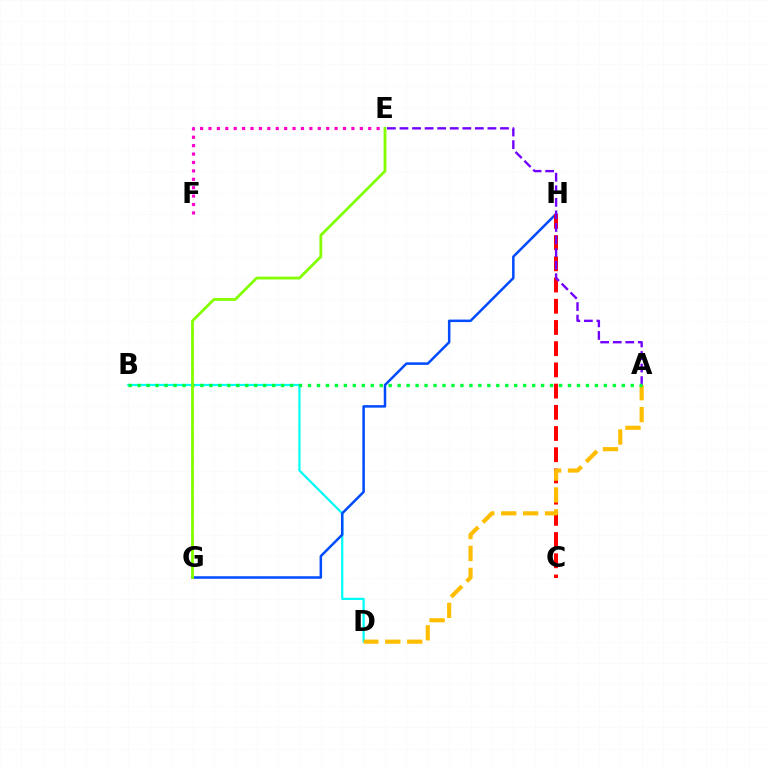{('B', 'D'): [{'color': '#00fff6', 'line_style': 'solid', 'thickness': 1.6}], ('G', 'H'): [{'color': '#004bff', 'line_style': 'solid', 'thickness': 1.81}], ('E', 'F'): [{'color': '#ff00cf', 'line_style': 'dotted', 'thickness': 2.28}], ('C', 'H'): [{'color': '#ff0000', 'line_style': 'dashed', 'thickness': 2.88}], ('A', 'D'): [{'color': '#ffbd00', 'line_style': 'dashed', 'thickness': 2.98}], ('A', 'E'): [{'color': '#7200ff', 'line_style': 'dashed', 'thickness': 1.71}], ('A', 'B'): [{'color': '#00ff39', 'line_style': 'dotted', 'thickness': 2.44}], ('E', 'G'): [{'color': '#84ff00', 'line_style': 'solid', 'thickness': 2.02}]}